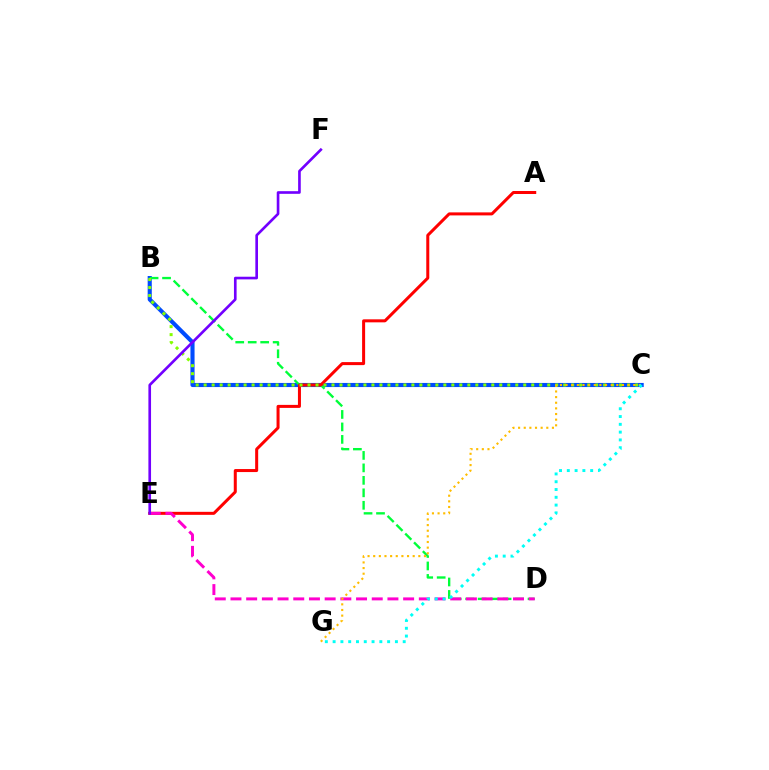{('B', 'C'): [{'color': '#004bff', 'line_style': 'solid', 'thickness': 2.96}, {'color': '#84ff00', 'line_style': 'dotted', 'thickness': 2.17}], ('B', 'D'): [{'color': '#00ff39', 'line_style': 'dashed', 'thickness': 1.69}], ('A', 'E'): [{'color': '#ff0000', 'line_style': 'solid', 'thickness': 2.17}], ('D', 'E'): [{'color': '#ff00cf', 'line_style': 'dashed', 'thickness': 2.13}], ('C', 'G'): [{'color': '#ffbd00', 'line_style': 'dotted', 'thickness': 1.53}, {'color': '#00fff6', 'line_style': 'dotted', 'thickness': 2.12}], ('E', 'F'): [{'color': '#7200ff', 'line_style': 'solid', 'thickness': 1.91}]}